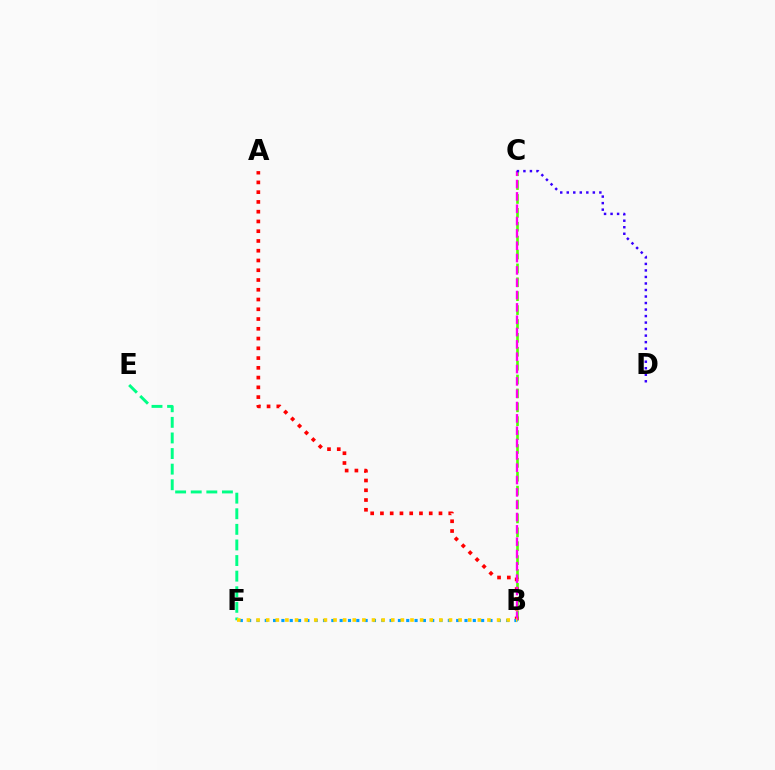{('B', 'C'): [{'color': '#4fff00', 'line_style': 'dashed', 'thickness': 1.89}, {'color': '#ff00ed', 'line_style': 'dashed', 'thickness': 1.68}], ('E', 'F'): [{'color': '#00ff86', 'line_style': 'dashed', 'thickness': 2.12}], ('A', 'B'): [{'color': '#ff0000', 'line_style': 'dotted', 'thickness': 2.65}], ('B', 'F'): [{'color': '#009eff', 'line_style': 'dotted', 'thickness': 2.26}, {'color': '#ffd500', 'line_style': 'dotted', 'thickness': 2.61}], ('C', 'D'): [{'color': '#3700ff', 'line_style': 'dotted', 'thickness': 1.77}]}